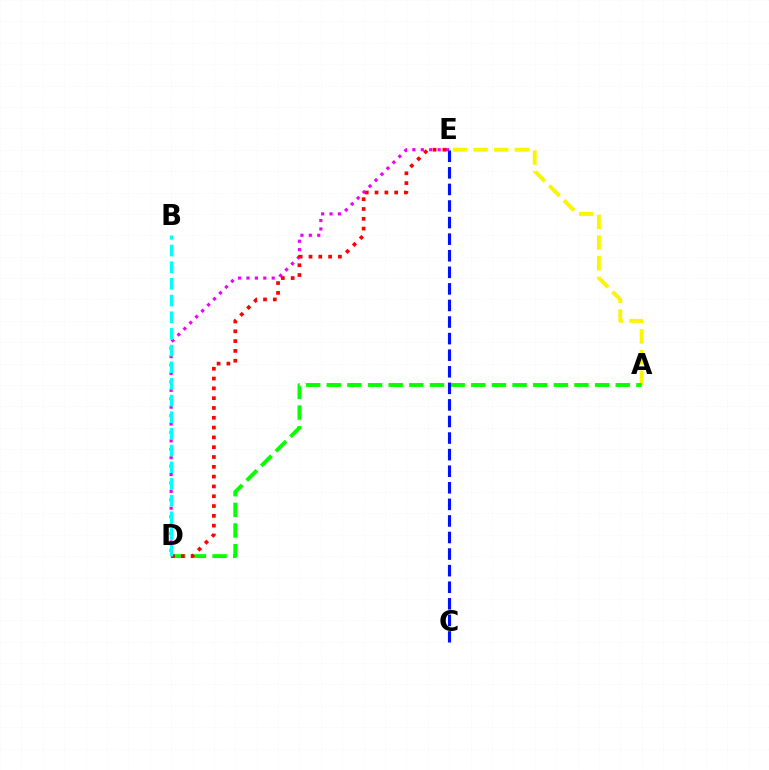{('A', 'E'): [{'color': '#fcf500', 'line_style': 'dashed', 'thickness': 2.81}], ('D', 'E'): [{'color': '#ee00ff', 'line_style': 'dotted', 'thickness': 2.29}, {'color': '#ff0000', 'line_style': 'dotted', 'thickness': 2.66}], ('A', 'D'): [{'color': '#08ff00', 'line_style': 'dashed', 'thickness': 2.8}], ('C', 'E'): [{'color': '#0010ff', 'line_style': 'dashed', 'thickness': 2.25}], ('B', 'D'): [{'color': '#00fff6', 'line_style': 'dashed', 'thickness': 2.27}]}